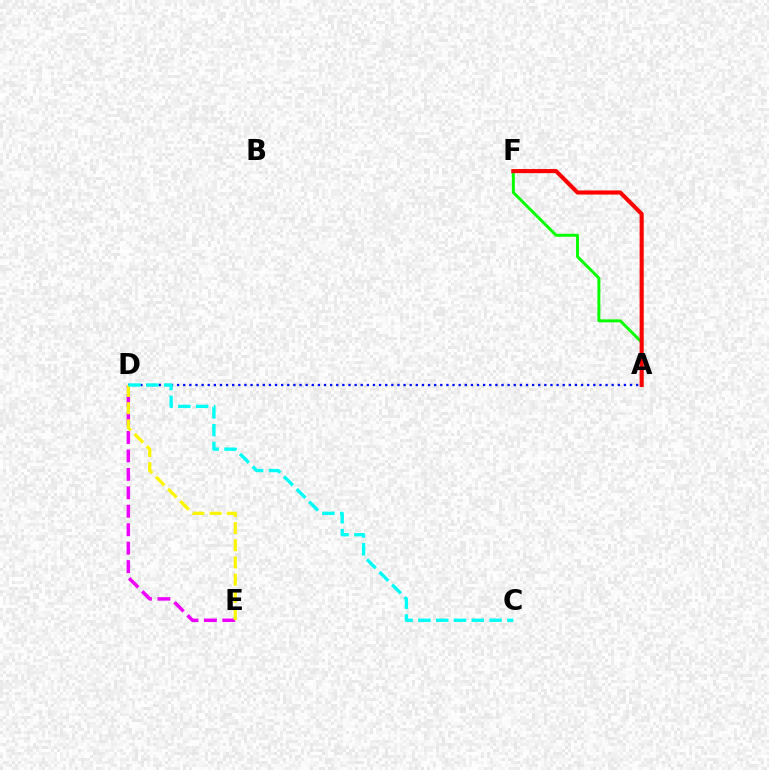{('A', 'F'): [{'color': '#08ff00', 'line_style': 'solid', 'thickness': 2.12}, {'color': '#ff0000', 'line_style': 'solid', 'thickness': 2.96}], ('A', 'D'): [{'color': '#0010ff', 'line_style': 'dotted', 'thickness': 1.66}], ('D', 'E'): [{'color': '#ee00ff', 'line_style': 'dashed', 'thickness': 2.51}, {'color': '#fcf500', 'line_style': 'dashed', 'thickness': 2.34}], ('C', 'D'): [{'color': '#00fff6', 'line_style': 'dashed', 'thickness': 2.42}]}